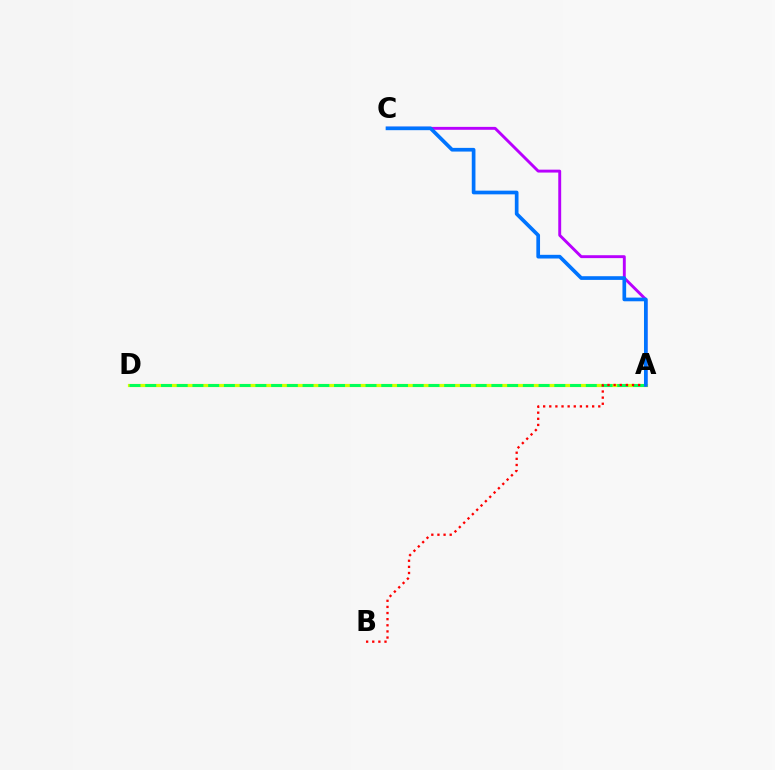{('A', 'C'): [{'color': '#b900ff', 'line_style': 'solid', 'thickness': 2.09}, {'color': '#0074ff', 'line_style': 'solid', 'thickness': 2.66}], ('A', 'D'): [{'color': '#d1ff00', 'line_style': 'solid', 'thickness': 2.3}, {'color': '#00ff5c', 'line_style': 'dashed', 'thickness': 2.14}], ('A', 'B'): [{'color': '#ff0000', 'line_style': 'dotted', 'thickness': 1.66}]}